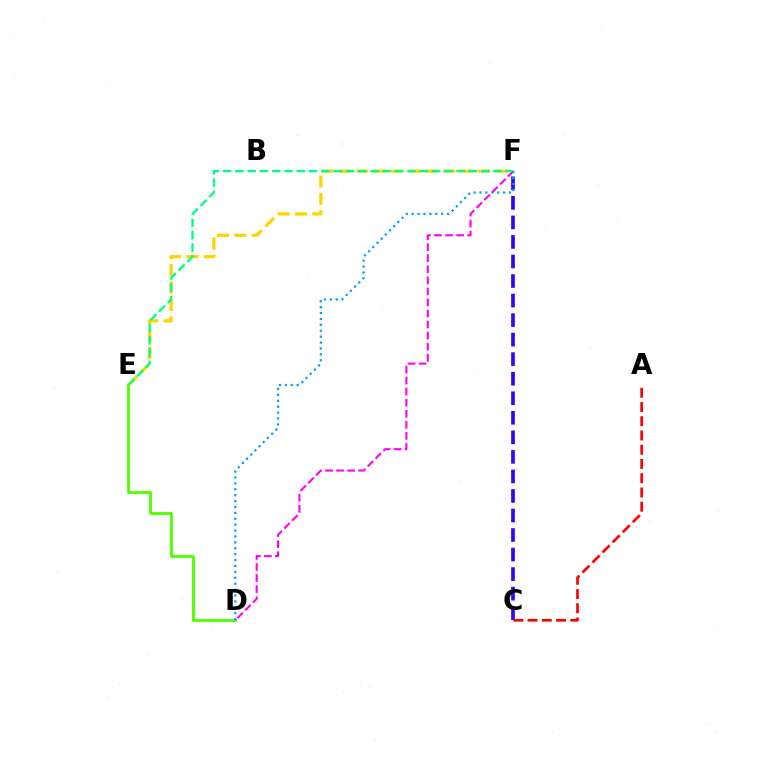{('C', 'F'): [{'color': '#3700ff', 'line_style': 'dashed', 'thickness': 2.65}], ('E', 'F'): [{'color': '#ffd500', 'line_style': 'dashed', 'thickness': 2.36}, {'color': '#00ff86', 'line_style': 'dashed', 'thickness': 1.67}], ('D', 'F'): [{'color': '#ff00ed', 'line_style': 'dashed', 'thickness': 1.5}, {'color': '#009eff', 'line_style': 'dotted', 'thickness': 1.6}], ('D', 'E'): [{'color': '#4fff00', 'line_style': 'solid', 'thickness': 2.03}], ('A', 'C'): [{'color': '#ff0000', 'line_style': 'dashed', 'thickness': 1.93}]}